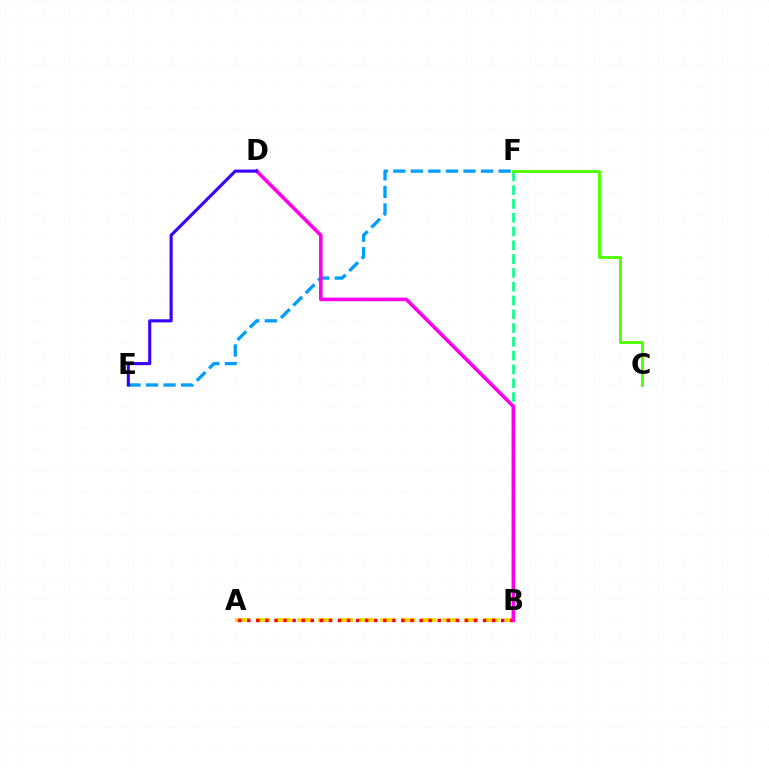{('B', 'F'): [{'color': '#00ff86', 'line_style': 'dashed', 'thickness': 1.87}], ('C', 'F'): [{'color': '#4fff00', 'line_style': 'solid', 'thickness': 2.06}], ('A', 'B'): [{'color': '#ffd500', 'line_style': 'dashed', 'thickness': 2.82}, {'color': '#ff0000', 'line_style': 'dotted', 'thickness': 2.46}], ('E', 'F'): [{'color': '#009eff', 'line_style': 'dashed', 'thickness': 2.38}], ('B', 'D'): [{'color': '#ff00ed', 'line_style': 'solid', 'thickness': 2.59}], ('D', 'E'): [{'color': '#3700ff', 'line_style': 'solid', 'thickness': 2.23}]}